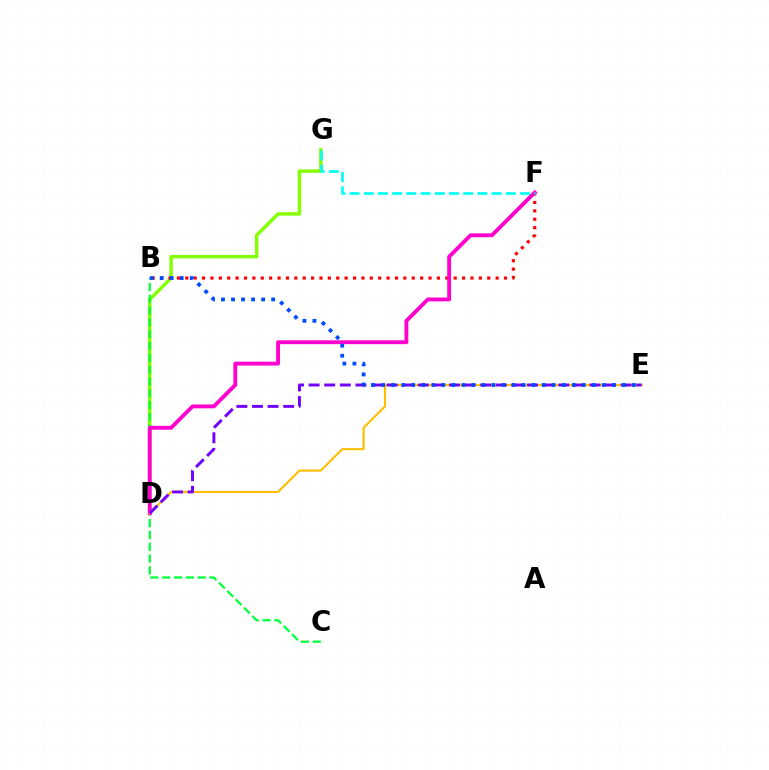{('D', 'G'): [{'color': '#84ff00', 'line_style': 'solid', 'thickness': 2.48}], ('B', 'C'): [{'color': '#00ff39', 'line_style': 'dashed', 'thickness': 1.6}], ('B', 'F'): [{'color': '#ff0000', 'line_style': 'dotted', 'thickness': 2.28}], ('D', 'F'): [{'color': '#ff00cf', 'line_style': 'solid', 'thickness': 2.78}], ('D', 'E'): [{'color': '#ffbd00', 'line_style': 'solid', 'thickness': 1.52}, {'color': '#7200ff', 'line_style': 'dashed', 'thickness': 2.12}], ('F', 'G'): [{'color': '#00fff6', 'line_style': 'dashed', 'thickness': 1.93}], ('B', 'E'): [{'color': '#004bff', 'line_style': 'dotted', 'thickness': 2.73}]}